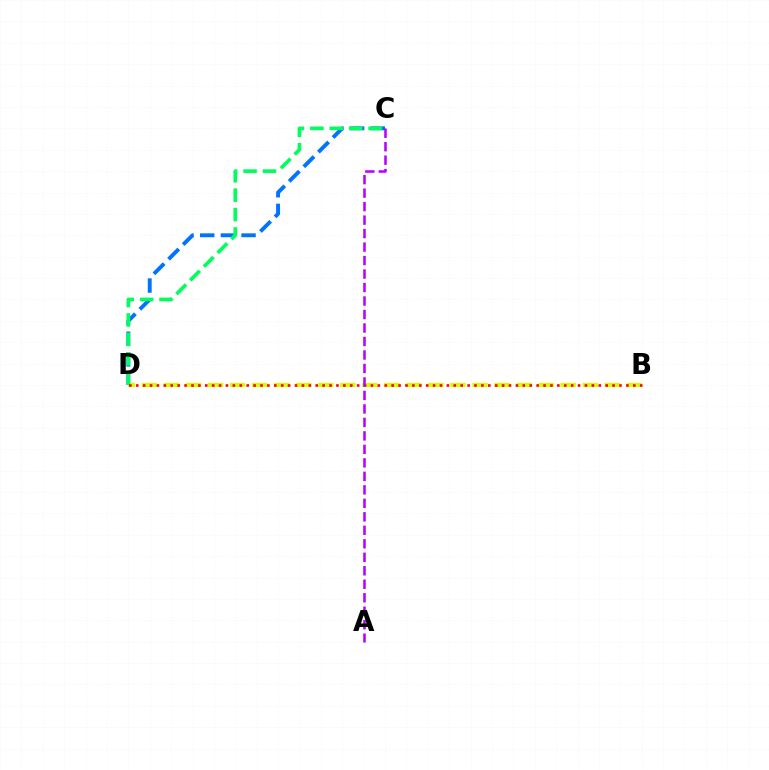{('C', 'D'): [{'color': '#0074ff', 'line_style': 'dashed', 'thickness': 2.81}, {'color': '#00ff5c', 'line_style': 'dashed', 'thickness': 2.64}], ('B', 'D'): [{'color': '#d1ff00', 'line_style': 'dashed', 'thickness': 2.99}, {'color': '#ff0000', 'line_style': 'dotted', 'thickness': 1.88}], ('A', 'C'): [{'color': '#b900ff', 'line_style': 'dashed', 'thickness': 1.83}]}